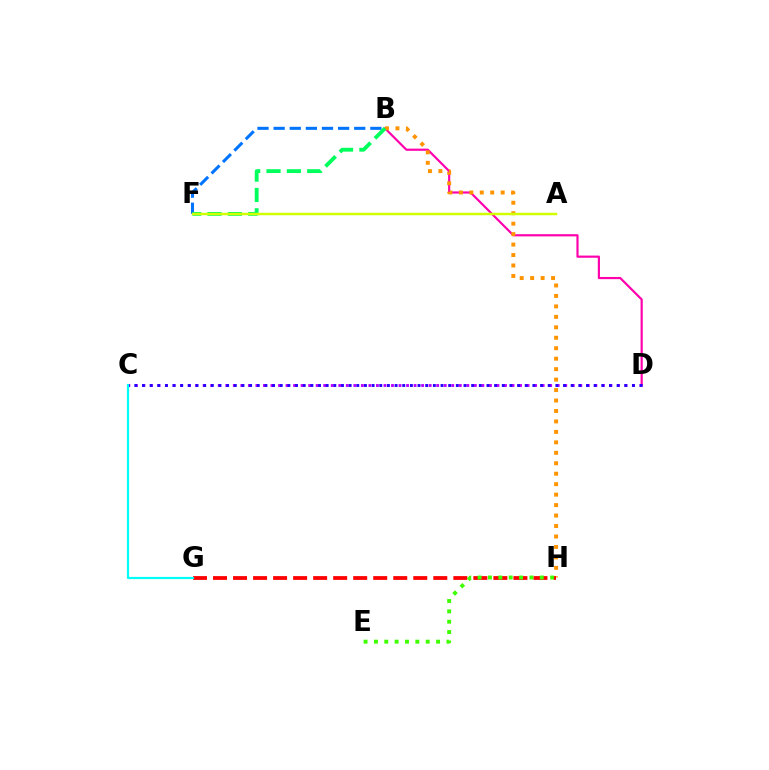{('B', 'D'): [{'color': '#ff00ac', 'line_style': 'solid', 'thickness': 1.57}], ('B', 'H'): [{'color': '#ff9400', 'line_style': 'dotted', 'thickness': 2.84}], ('C', 'D'): [{'color': '#b900ff', 'line_style': 'dotted', 'thickness': 2.05}, {'color': '#2500ff', 'line_style': 'dotted', 'thickness': 2.08}], ('G', 'H'): [{'color': '#ff0000', 'line_style': 'dashed', 'thickness': 2.72}], ('B', 'F'): [{'color': '#0074ff', 'line_style': 'dashed', 'thickness': 2.19}, {'color': '#00ff5c', 'line_style': 'dashed', 'thickness': 2.76}], ('C', 'G'): [{'color': '#00fff6', 'line_style': 'solid', 'thickness': 1.59}], ('A', 'F'): [{'color': '#d1ff00', 'line_style': 'solid', 'thickness': 1.77}], ('E', 'H'): [{'color': '#3dff00', 'line_style': 'dotted', 'thickness': 2.81}]}